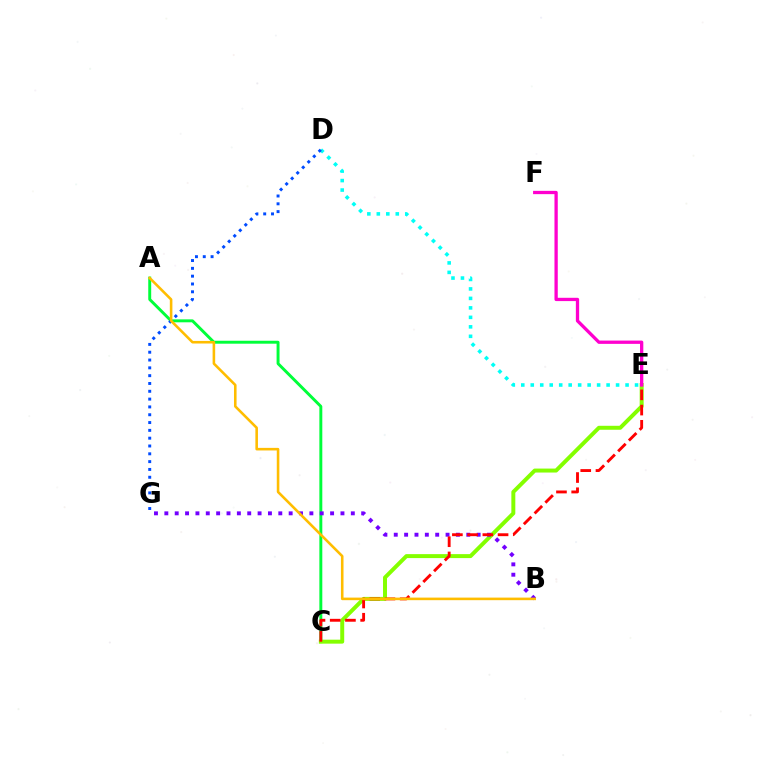{('A', 'C'): [{'color': '#00ff39', 'line_style': 'solid', 'thickness': 2.12}], ('C', 'E'): [{'color': '#84ff00', 'line_style': 'solid', 'thickness': 2.86}, {'color': '#ff0000', 'line_style': 'dashed', 'thickness': 2.07}], ('B', 'G'): [{'color': '#7200ff', 'line_style': 'dotted', 'thickness': 2.81}], ('D', 'E'): [{'color': '#00fff6', 'line_style': 'dotted', 'thickness': 2.58}], ('D', 'G'): [{'color': '#004bff', 'line_style': 'dotted', 'thickness': 2.12}], ('A', 'B'): [{'color': '#ffbd00', 'line_style': 'solid', 'thickness': 1.86}], ('E', 'F'): [{'color': '#ff00cf', 'line_style': 'solid', 'thickness': 2.37}]}